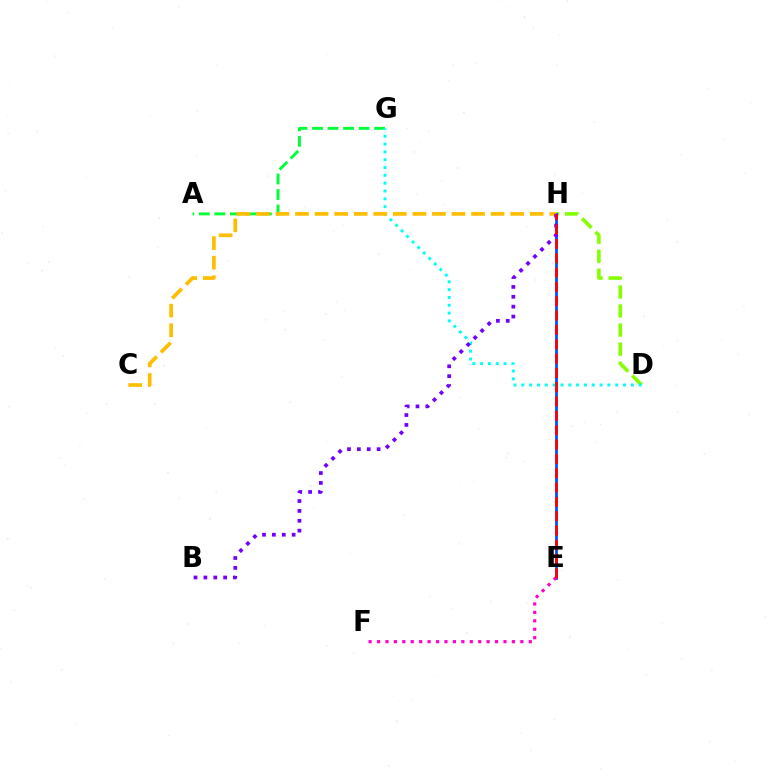{('D', 'H'): [{'color': '#84ff00', 'line_style': 'dashed', 'thickness': 2.59}], ('E', 'H'): [{'color': '#004bff', 'line_style': 'solid', 'thickness': 1.98}, {'color': '#ff0000', 'line_style': 'dashed', 'thickness': 1.95}], ('A', 'G'): [{'color': '#00ff39', 'line_style': 'dashed', 'thickness': 2.11}], ('D', 'G'): [{'color': '#00fff6', 'line_style': 'dotted', 'thickness': 2.13}], ('C', 'H'): [{'color': '#ffbd00', 'line_style': 'dashed', 'thickness': 2.66}], ('B', 'H'): [{'color': '#7200ff', 'line_style': 'dotted', 'thickness': 2.68}], ('E', 'F'): [{'color': '#ff00cf', 'line_style': 'dotted', 'thickness': 2.29}]}